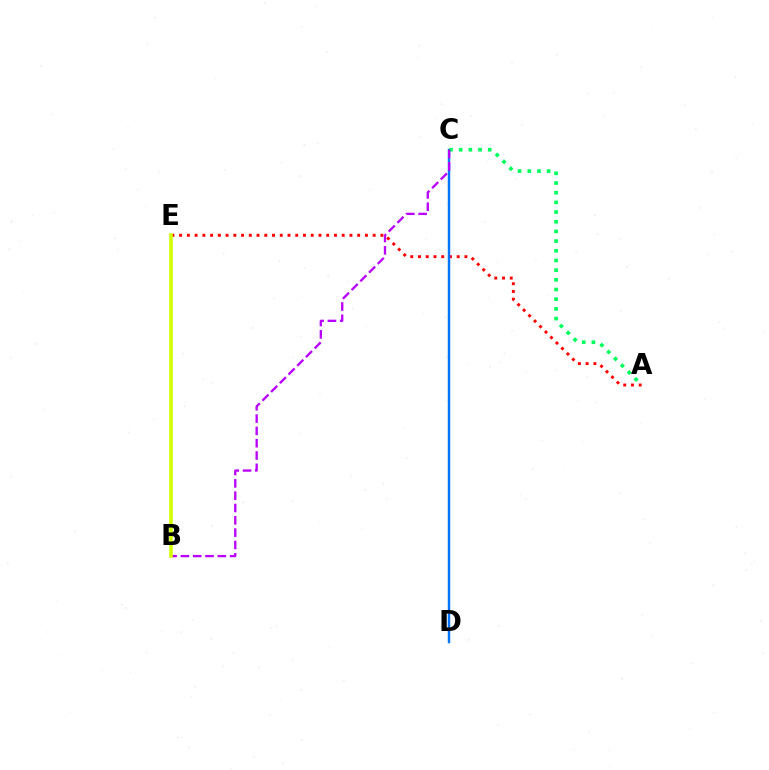{('A', 'E'): [{'color': '#ff0000', 'line_style': 'dotted', 'thickness': 2.1}], ('C', 'D'): [{'color': '#0074ff', 'line_style': 'solid', 'thickness': 1.76}], ('A', 'C'): [{'color': '#00ff5c', 'line_style': 'dotted', 'thickness': 2.63}], ('B', 'C'): [{'color': '#b900ff', 'line_style': 'dashed', 'thickness': 1.67}], ('B', 'E'): [{'color': '#d1ff00', 'line_style': 'solid', 'thickness': 2.58}]}